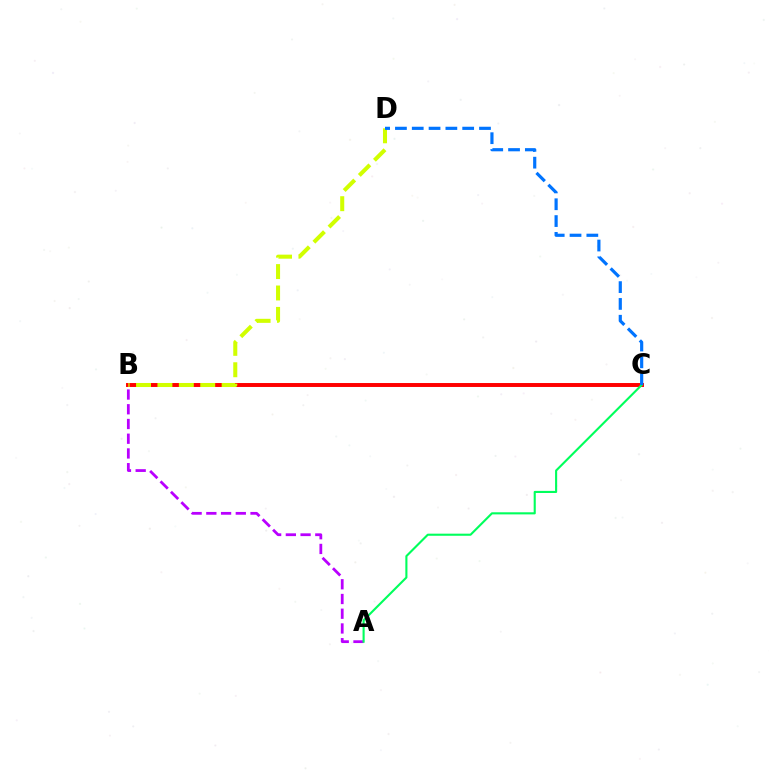{('A', 'B'): [{'color': '#b900ff', 'line_style': 'dashed', 'thickness': 2.0}], ('B', 'C'): [{'color': '#ff0000', 'line_style': 'solid', 'thickness': 2.83}], ('A', 'C'): [{'color': '#00ff5c', 'line_style': 'solid', 'thickness': 1.52}], ('B', 'D'): [{'color': '#d1ff00', 'line_style': 'dashed', 'thickness': 2.91}], ('C', 'D'): [{'color': '#0074ff', 'line_style': 'dashed', 'thickness': 2.28}]}